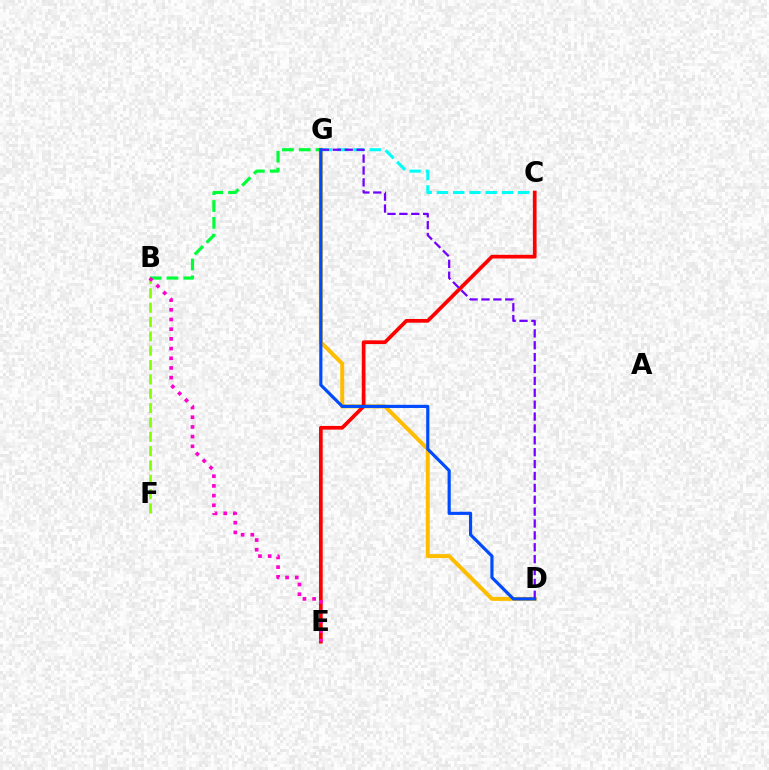{('D', 'G'): [{'color': '#ffbd00', 'line_style': 'solid', 'thickness': 2.87}, {'color': '#7200ff', 'line_style': 'dashed', 'thickness': 1.61}, {'color': '#004bff', 'line_style': 'solid', 'thickness': 2.28}], ('C', 'G'): [{'color': '#00fff6', 'line_style': 'dashed', 'thickness': 2.21}], ('B', 'F'): [{'color': '#84ff00', 'line_style': 'dashed', 'thickness': 1.95}], ('B', 'G'): [{'color': '#00ff39', 'line_style': 'dashed', 'thickness': 2.29}], ('C', 'E'): [{'color': '#ff0000', 'line_style': 'solid', 'thickness': 2.67}], ('B', 'E'): [{'color': '#ff00cf', 'line_style': 'dotted', 'thickness': 2.63}]}